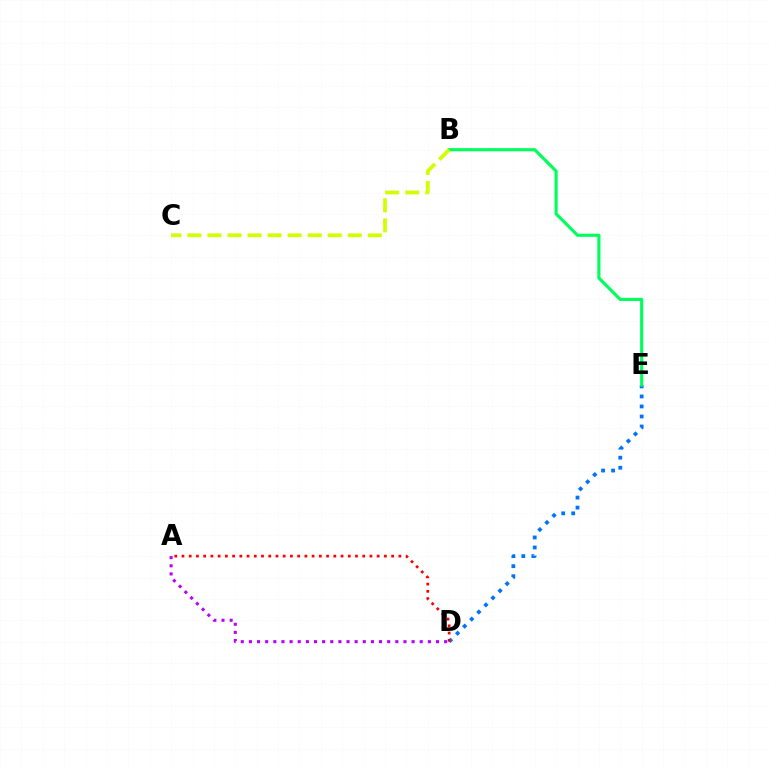{('A', 'D'): [{'color': '#b900ff', 'line_style': 'dotted', 'thickness': 2.21}, {'color': '#ff0000', 'line_style': 'dotted', 'thickness': 1.96}], ('D', 'E'): [{'color': '#0074ff', 'line_style': 'dotted', 'thickness': 2.72}], ('B', 'E'): [{'color': '#00ff5c', 'line_style': 'solid', 'thickness': 2.27}], ('B', 'C'): [{'color': '#d1ff00', 'line_style': 'dashed', 'thickness': 2.72}]}